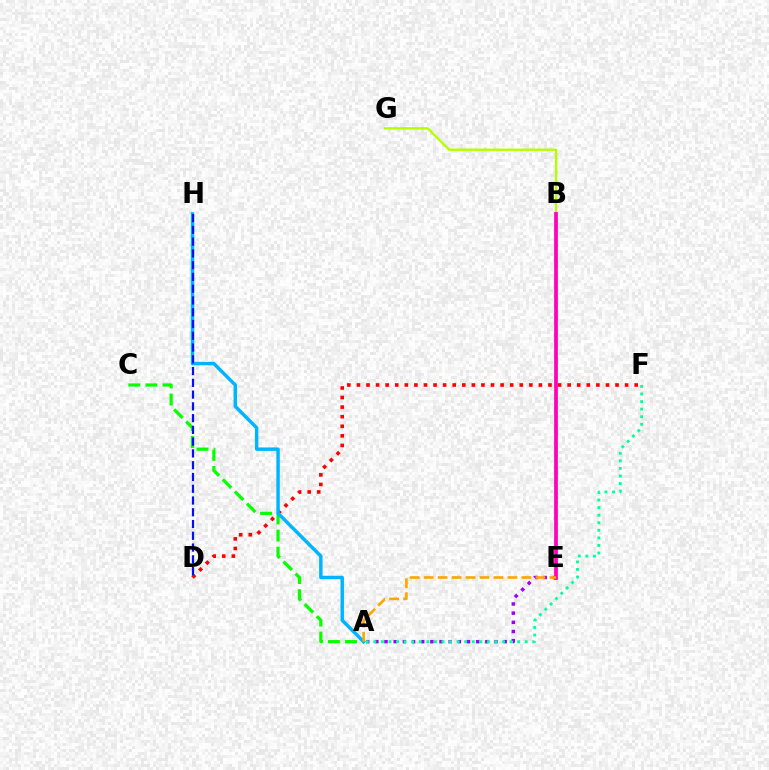{('A', 'C'): [{'color': '#08ff00', 'line_style': 'dashed', 'thickness': 2.33}], ('B', 'G'): [{'color': '#b3ff00', 'line_style': 'solid', 'thickness': 1.7}], ('D', 'F'): [{'color': '#ff0000', 'line_style': 'dotted', 'thickness': 2.6}], ('A', 'H'): [{'color': '#00b5ff', 'line_style': 'solid', 'thickness': 2.48}], ('A', 'E'): [{'color': '#9b00ff', 'line_style': 'dotted', 'thickness': 2.49}, {'color': '#ffa500', 'line_style': 'dashed', 'thickness': 1.9}], ('B', 'E'): [{'color': '#ff00bd', 'line_style': 'solid', 'thickness': 2.68}], ('A', 'F'): [{'color': '#00ff9d', 'line_style': 'dotted', 'thickness': 2.06}], ('D', 'H'): [{'color': '#0010ff', 'line_style': 'dashed', 'thickness': 1.6}]}